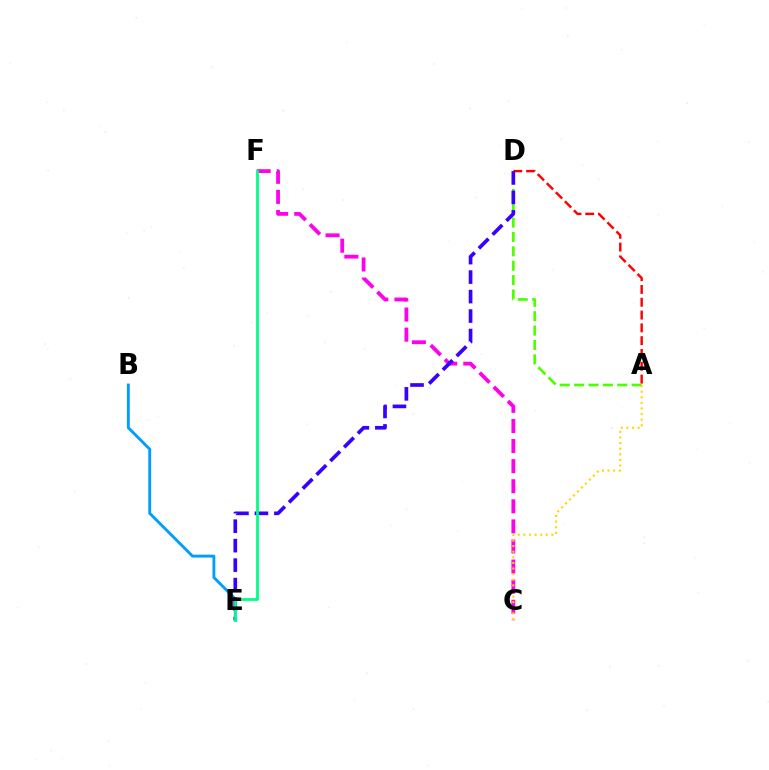{('A', 'D'): [{'color': '#4fff00', 'line_style': 'dashed', 'thickness': 1.95}, {'color': '#ff0000', 'line_style': 'dashed', 'thickness': 1.74}], ('B', 'E'): [{'color': '#009eff', 'line_style': 'solid', 'thickness': 2.08}], ('C', 'F'): [{'color': '#ff00ed', 'line_style': 'dashed', 'thickness': 2.73}], ('A', 'C'): [{'color': '#ffd500', 'line_style': 'dotted', 'thickness': 1.52}], ('D', 'E'): [{'color': '#3700ff', 'line_style': 'dashed', 'thickness': 2.65}], ('E', 'F'): [{'color': '#00ff86', 'line_style': 'solid', 'thickness': 1.99}]}